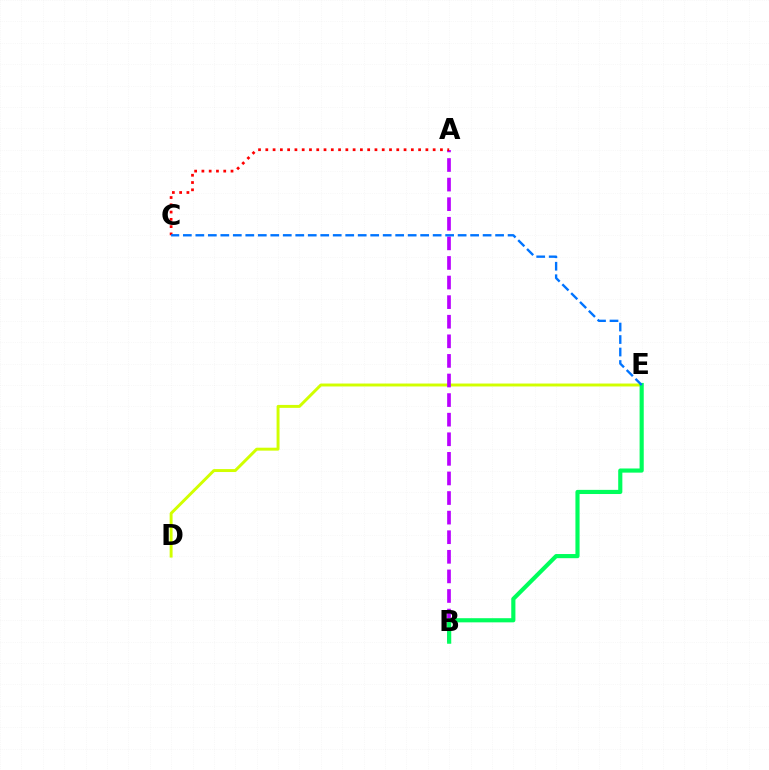{('D', 'E'): [{'color': '#d1ff00', 'line_style': 'solid', 'thickness': 2.11}], ('A', 'B'): [{'color': '#b900ff', 'line_style': 'dashed', 'thickness': 2.66}], ('A', 'C'): [{'color': '#ff0000', 'line_style': 'dotted', 'thickness': 1.98}], ('B', 'E'): [{'color': '#00ff5c', 'line_style': 'solid', 'thickness': 2.99}], ('C', 'E'): [{'color': '#0074ff', 'line_style': 'dashed', 'thickness': 1.7}]}